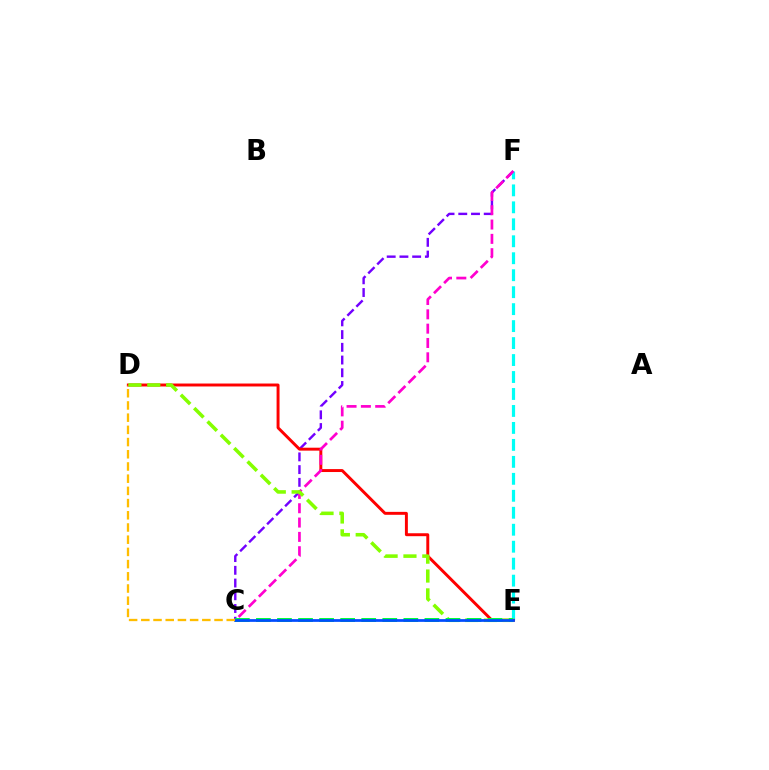{('C', 'F'): [{'color': '#7200ff', 'line_style': 'dashed', 'thickness': 1.73}, {'color': '#ff00cf', 'line_style': 'dashed', 'thickness': 1.95}], ('E', 'F'): [{'color': '#00fff6', 'line_style': 'dashed', 'thickness': 2.31}], ('D', 'E'): [{'color': '#ff0000', 'line_style': 'solid', 'thickness': 2.12}, {'color': '#84ff00', 'line_style': 'dashed', 'thickness': 2.56}], ('C', 'E'): [{'color': '#00ff39', 'line_style': 'dashed', 'thickness': 2.86}, {'color': '#004bff', 'line_style': 'solid', 'thickness': 1.96}], ('C', 'D'): [{'color': '#ffbd00', 'line_style': 'dashed', 'thickness': 1.66}]}